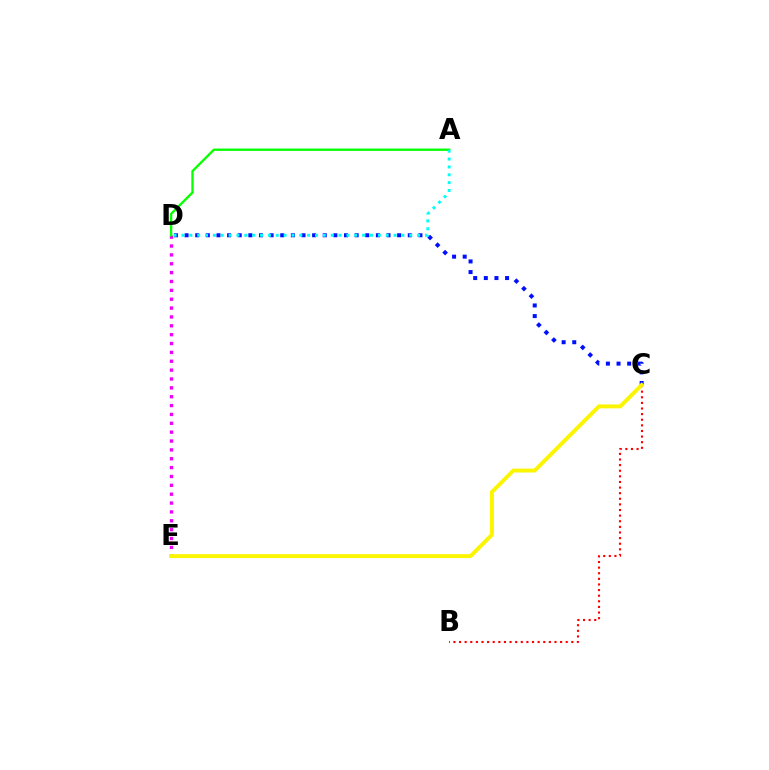{('D', 'E'): [{'color': '#ee00ff', 'line_style': 'dotted', 'thickness': 2.41}], ('A', 'D'): [{'color': '#08ff00', 'line_style': 'solid', 'thickness': 1.7}, {'color': '#00fff6', 'line_style': 'dotted', 'thickness': 2.13}], ('C', 'D'): [{'color': '#0010ff', 'line_style': 'dotted', 'thickness': 2.89}], ('B', 'C'): [{'color': '#ff0000', 'line_style': 'dotted', 'thickness': 1.53}], ('C', 'E'): [{'color': '#fcf500', 'line_style': 'solid', 'thickness': 2.82}]}